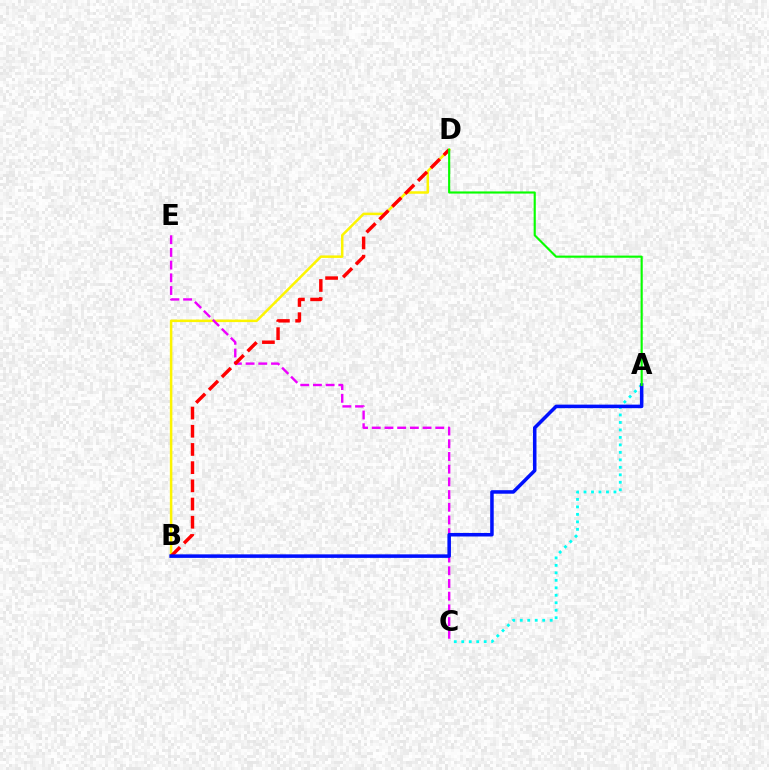{('B', 'D'): [{'color': '#fcf500', 'line_style': 'solid', 'thickness': 1.81}, {'color': '#ff0000', 'line_style': 'dashed', 'thickness': 2.47}], ('C', 'E'): [{'color': '#ee00ff', 'line_style': 'dashed', 'thickness': 1.73}], ('A', 'C'): [{'color': '#00fff6', 'line_style': 'dotted', 'thickness': 2.03}], ('A', 'B'): [{'color': '#0010ff', 'line_style': 'solid', 'thickness': 2.54}], ('A', 'D'): [{'color': '#08ff00', 'line_style': 'solid', 'thickness': 1.55}]}